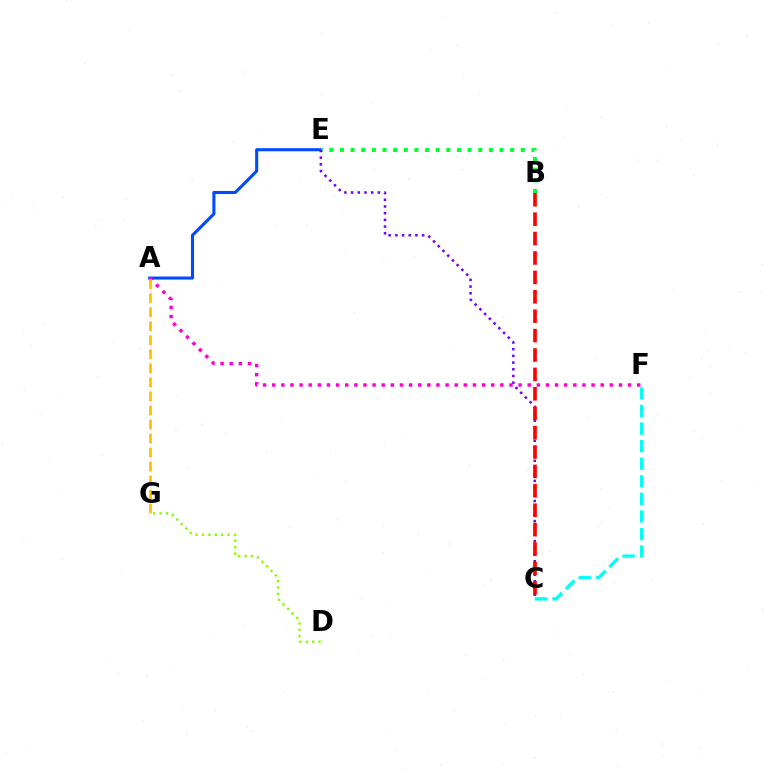{('A', 'E'): [{'color': '#004bff', 'line_style': 'solid', 'thickness': 2.21}], ('A', 'F'): [{'color': '#ff00cf', 'line_style': 'dotted', 'thickness': 2.48}], ('D', 'G'): [{'color': '#84ff00', 'line_style': 'dotted', 'thickness': 1.74}], ('B', 'E'): [{'color': '#00ff39', 'line_style': 'dotted', 'thickness': 2.89}], ('C', 'E'): [{'color': '#7200ff', 'line_style': 'dotted', 'thickness': 1.82}], ('C', 'F'): [{'color': '#00fff6', 'line_style': 'dashed', 'thickness': 2.39}], ('B', 'C'): [{'color': '#ff0000', 'line_style': 'dashed', 'thickness': 2.64}], ('A', 'G'): [{'color': '#ffbd00', 'line_style': 'dashed', 'thickness': 1.91}]}